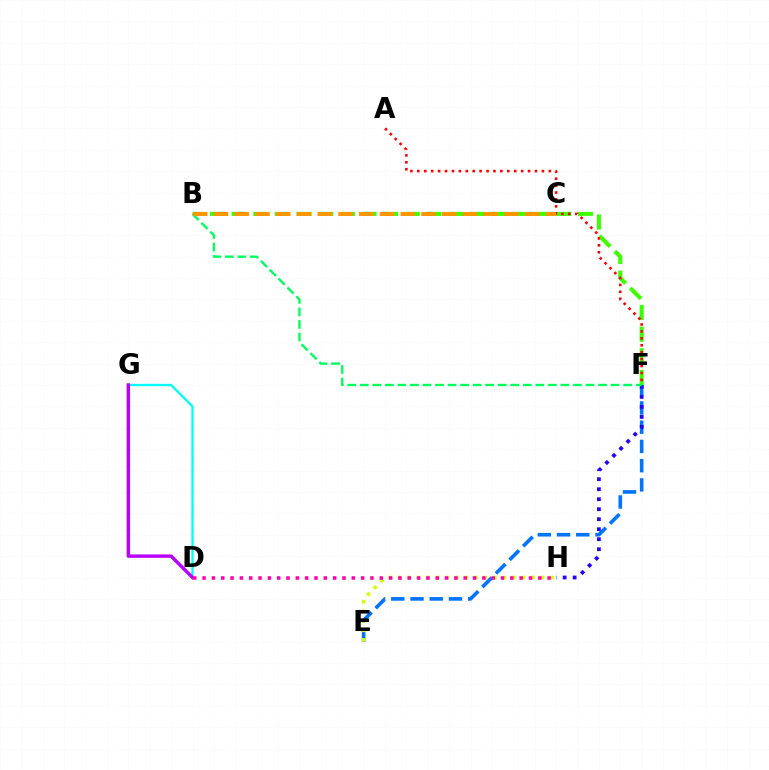{('D', 'G'): [{'color': '#00fff6', 'line_style': 'solid', 'thickness': 1.68}, {'color': '#b900ff', 'line_style': 'solid', 'thickness': 2.47}], ('E', 'F'): [{'color': '#0074ff', 'line_style': 'dashed', 'thickness': 2.61}], ('B', 'F'): [{'color': '#3dff00', 'line_style': 'dashed', 'thickness': 2.94}, {'color': '#00ff5c', 'line_style': 'dashed', 'thickness': 1.7}], ('E', 'H'): [{'color': '#d1ff00', 'line_style': 'dotted', 'thickness': 2.59}], ('F', 'H'): [{'color': '#2500ff', 'line_style': 'dotted', 'thickness': 2.72}], ('D', 'H'): [{'color': '#ff00ac', 'line_style': 'dotted', 'thickness': 2.53}], ('A', 'F'): [{'color': '#ff0000', 'line_style': 'dotted', 'thickness': 1.88}], ('B', 'C'): [{'color': '#ff9400', 'line_style': 'dashed', 'thickness': 2.82}]}